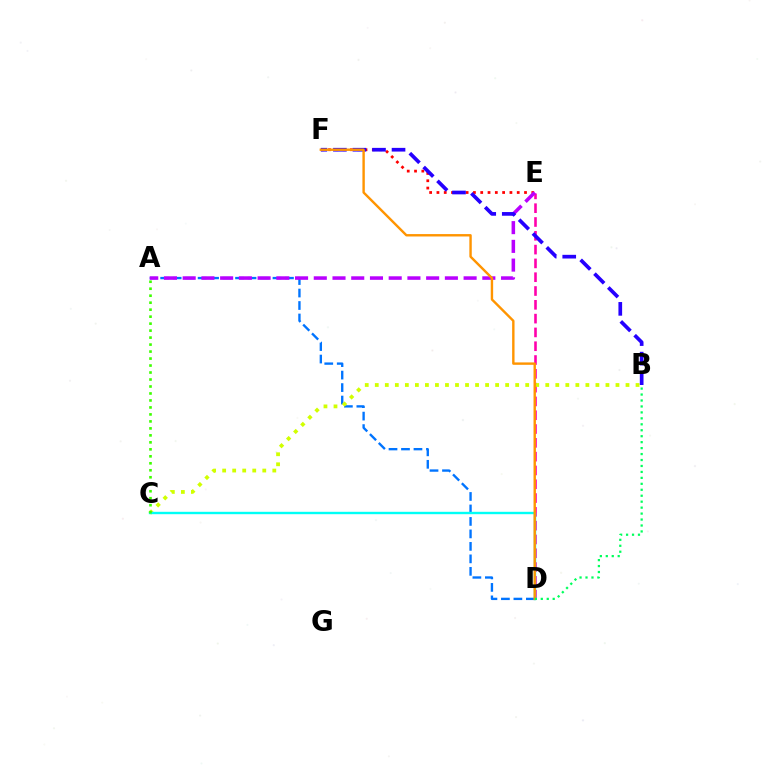{('E', 'F'): [{'color': '#ff0000', 'line_style': 'dotted', 'thickness': 1.98}], ('D', 'E'): [{'color': '#ff00ac', 'line_style': 'dashed', 'thickness': 1.88}], ('A', 'D'): [{'color': '#0074ff', 'line_style': 'dashed', 'thickness': 1.7}], ('B', 'C'): [{'color': '#d1ff00', 'line_style': 'dotted', 'thickness': 2.72}], ('C', 'D'): [{'color': '#00fff6', 'line_style': 'solid', 'thickness': 1.72}], ('A', 'E'): [{'color': '#b900ff', 'line_style': 'dashed', 'thickness': 2.54}], ('A', 'C'): [{'color': '#3dff00', 'line_style': 'dotted', 'thickness': 1.9}], ('B', 'F'): [{'color': '#2500ff', 'line_style': 'dashed', 'thickness': 2.66}], ('D', 'F'): [{'color': '#ff9400', 'line_style': 'solid', 'thickness': 1.73}], ('B', 'D'): [{'color': '#00ff5c', 'line_style': 'dotted', 'thickness': 1.62}]}